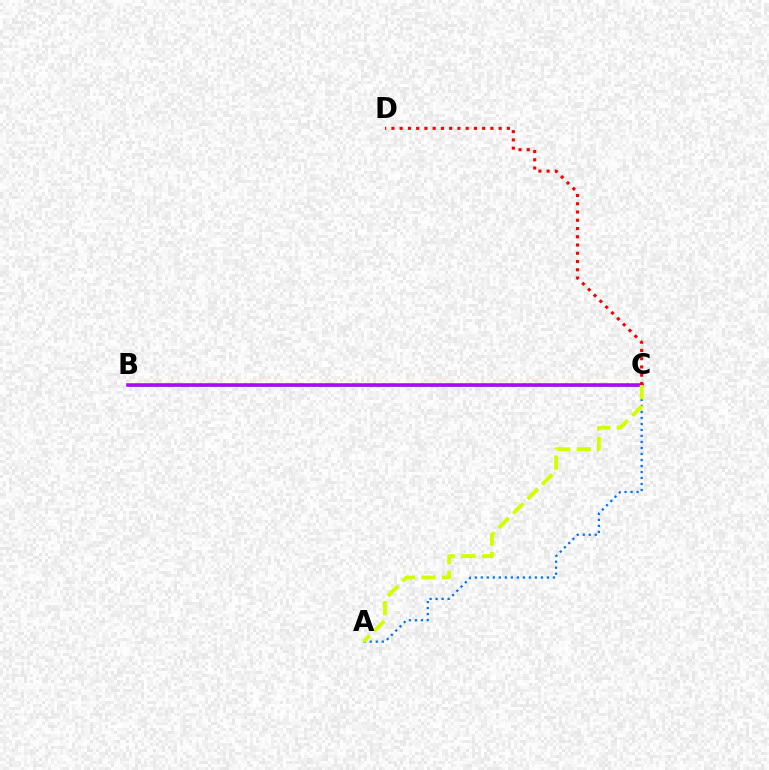{('B', 'C'): [{'color': '#00ff5c', 'line_style': 'solid', 'thickness': 2.02}, {'color': '#b900ff', 'line_style': 'solid', 'thickness': 2.56}], ('A', 'C'): [{'color': '#0074ff', 'line_style': 'dotted', 'thickness': 1.63}, {'color': '#d1ff00', 'line_style': 'dashed', 'thickness': 2.78}], ('C', 'D'): [{'color': '#ff0000', 'line_style': 'dotted', 'thickness': 2.24}]}